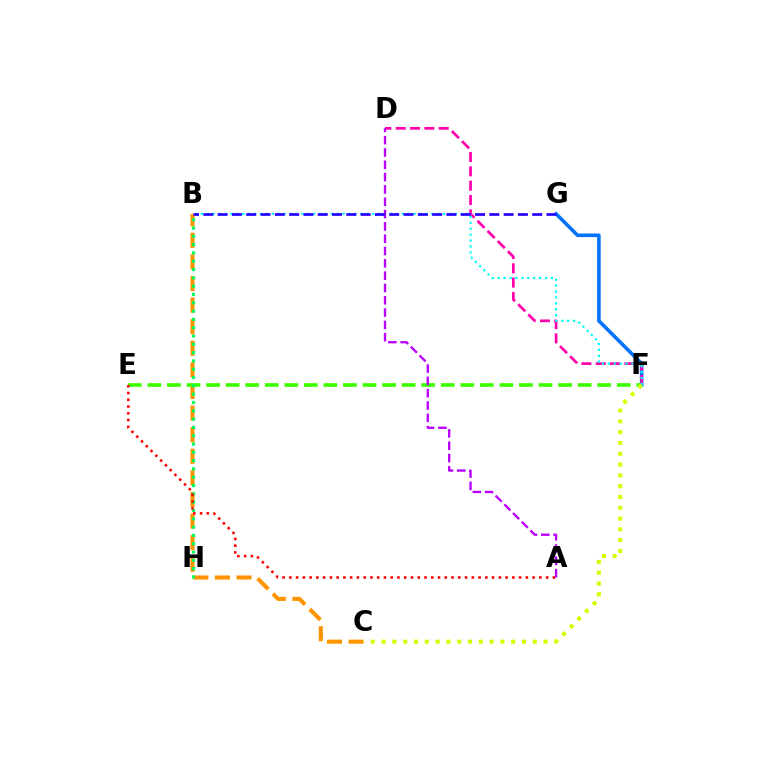{('B', 'C'): [{'color': '#ff9400', 'line_style': 'dashed', 'thickness': 2.93}], ('E', 'F'): [{'color': '#3dff00', 'line_style': 'dashed', 'thickness': 2.66}], ('B', 'H'): [{'color': '#00ff5c', 'line_style': 'dotted', 'thickness': 2.26}], ('F', 'G'): [{'color': '#0074ff', 'line_style': 'solid', 'thickness': 2.59}], ('D', 'F'): [{'color': '#ff00ac', 'line_style': 'dashed', 'thickness': 1.95}], ('B', 'F'): [{'color': '#00fff6', 'line_style': 'dotted', 'thickness': 1.6}], ('A', 'E'): [{'color': '#ff0000', 'line_style': 'dotted', 'thickness': 1.84}], ('A', 'D'): [{'color': '#b900ff', 'line_style': 'dashed', 'thickness': 1.67}], ('C', 'F'): [{'color': '#d1ff00', 'line_style': 'dotted', 'thickness': 2.93}], ('B', 'G'): [{'color': '#2500ff', 'line_style': 'dashed', 'thickness': 1.94}]}